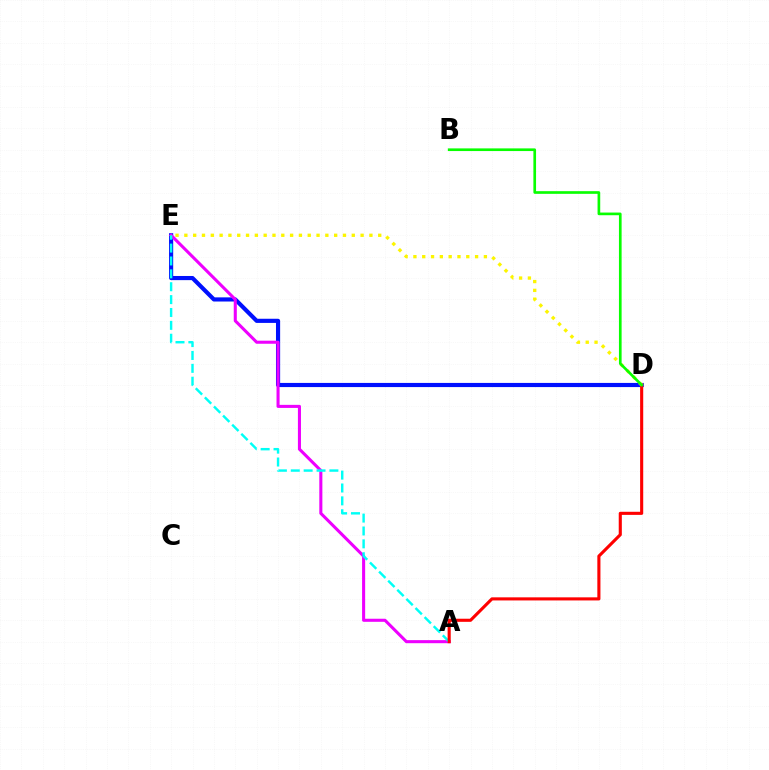{('D', 'E'): [{'color': '#0010ff', 'line_style': 'solid', 'thickness': 2.99}, {'color': '#fcf500', 'line_style': 'dotted', 'thickness': 2.39}], ('A', 'E'): [{'color': '#ee00ff', 'line_style': 'solid', 'thickness': 2.21}, {'color': '#00fff6', 'line_style': 'dashed', 'thickness': 1.75}], ('A', 'D'): [{'color': '#ff0000', 'line_style': 'solid', 'thickness': 2.23}], ('B', 'D'): [{'color': '#08ff00', 'line_style': 'solid', 'thickness': 1.92}]}